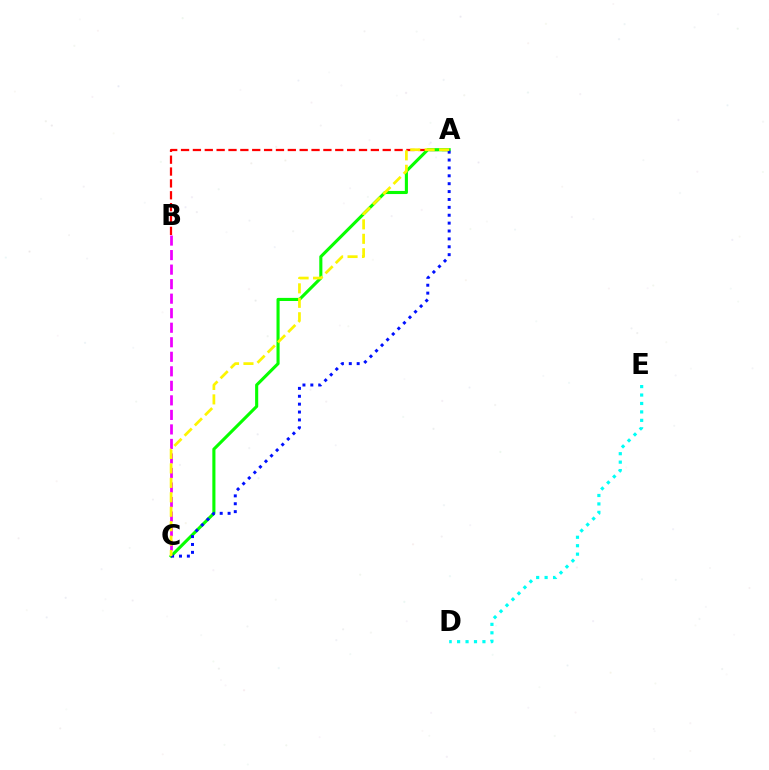{('B', 'C'): [{'color': '#ee00ff', 'line_style': 'dashed', 'thickness': 1.97}], ('A', 'B'): [{'color': '#ff0000', 'line_style': 'dashed', 'thickness': 1.61}], ('D', 'E'): [{'color': '#00fff6', 'line_style': 'dotted', 'thickness': 2.29}], ('A', 'C'): [{'color': '#08ff00', 'line_style': 'solid', 'thickness': 2.23}, {'color': '#0010ff', 'line_style': 'dotted', 'thickness': 2.14}, {'color': '#fcf500', 'line_style': 'dashed', 'thickness': 1.96}]}